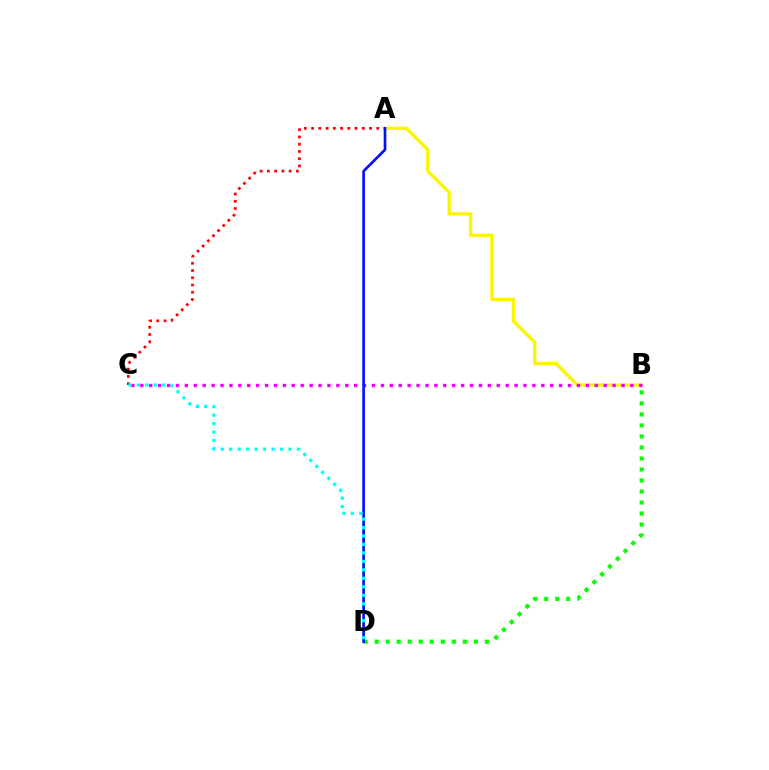{('A', 'B'): [{'color': '#fcf500', 'line_style': 'solid', 'thickness': 2.38}], ('B', 'D'): [{'color': '#08ff00', 'line_style': 'dotted', 'thickness': 2.99}], ('A', 'C'): [{'color': '#ff0000', 'line_style': 'dotted', 'thickness': 1.97}], ('B', 'C'): [{'color': '#ee00ff', 'line_style': 'dotted', 'thickness': 2.42}], ('A', 'D'): [{'color': '#0010ff', 'line_style': 'solid', 'thickness': 1.92}], ('C', 'D'): [{'color': '#00fff6', 'line_style': 'dotted', 'thickness': 2.3}]}